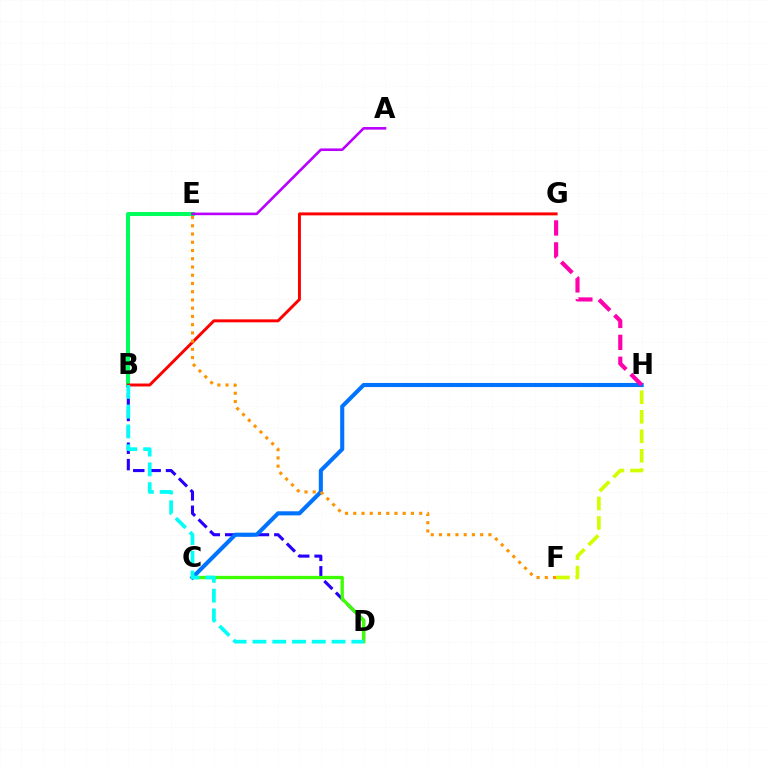{('B', 'E'): [{'color': '#00ff5c', 'line_style': 'solid', 'thickness': 2.91}], ('B', 'D'): [{'color': '#2500ff', 'line_style': 'dashed', 'thickness': 2.23}, {'color': '#00fff6', 'line_style': 'dashed', 'thickness': 2.69}], ('C', 'D'): [{'color': '#3dff00', 'line_style': 'solid', 'thickness': 2.37}], ('C', 'H'): [{'color': '#0074ff', 'line_style': 'solid', 'thickness': 2.95}], ('B', 'G'): [{'color': '#ff0000', 'line_style': 'solid', 'thickness': 2.12}], ('F', 'H'): [{'color': '#d1ff00', 'line_style': 'dashed', 'thickness': 2.65}], ('G', 'H'): [{'color': '#ff00ac', 'line_style': 'dashed', 'thickness': 2.98}], ('A', 'E'): [{'color': '#b900ff', 'line_style': 'solid', 'thickness': 1.87}], ('E', 'F'): [{'color': '#ff9400', 'line_style': 'dotted', 'thickness': 2.24}]}